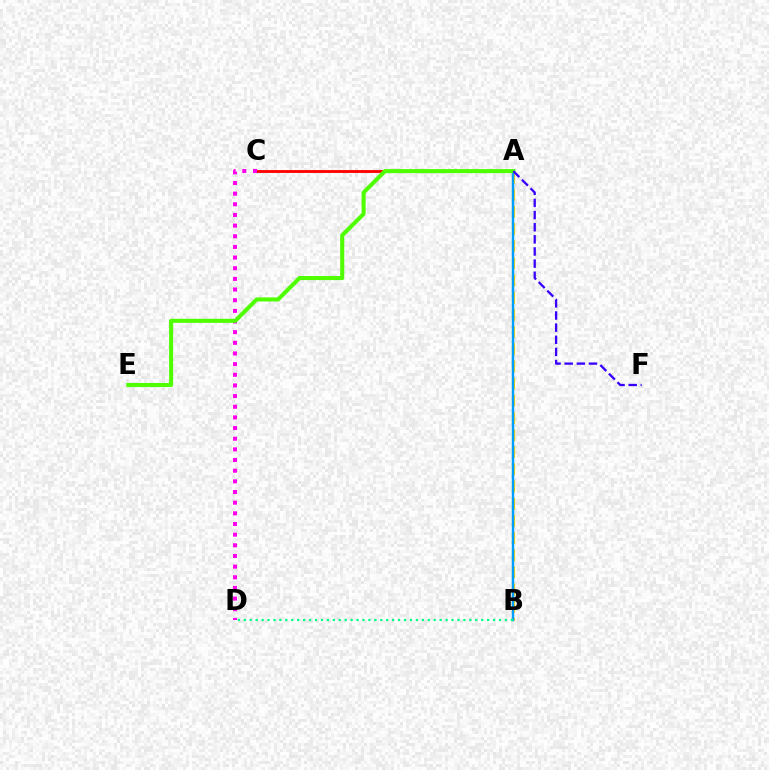{('A', 'B'): [{'color': '#ffd500', 'line_style': 'dashed', 'thickness': 2.33}, {'color': '#009eff', 'line_style': 'solid', 'thickness': 1.76}], ('A', 'C'): [{'color': '#ff0000', 'line_style': 'solid', 'thickness': 2.04}], ('C', 'D'): [{'color': '#ff00ed', 'line_style': 'dotted', 'thickness': 2.9}], ('A', 'E'): [{'color': '#4fff00', 'line_style': 'solid', 'thickness': 2.93}], ('B', 'D'): [{'color': '#00ff86', 'line_style': 'dotted', 'thickness': 1.61}], ('A', 'F'): [{'color': '#3700ff', 'line_style': 'dashed', 'thickness': 1.65}]}